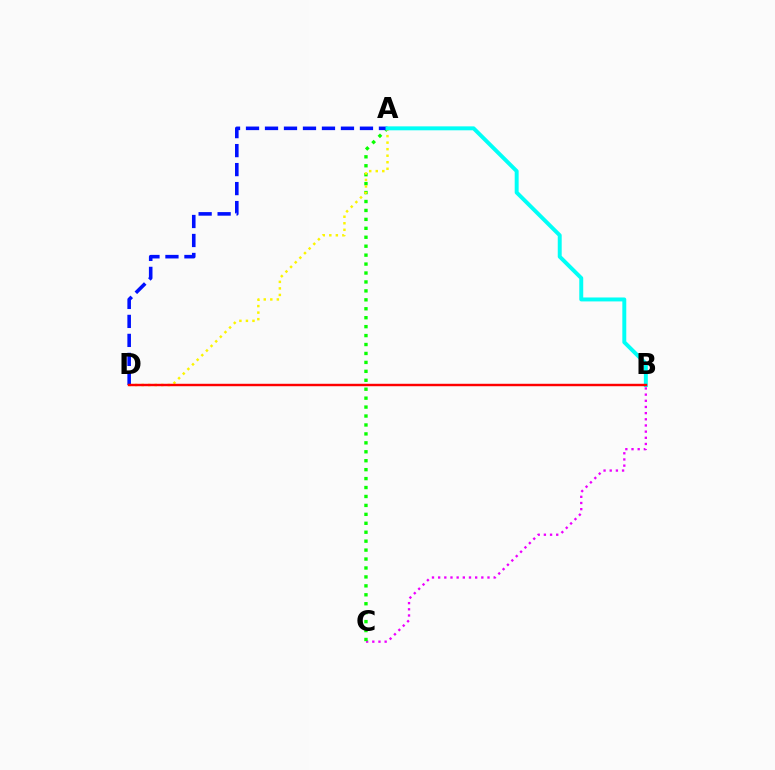{('B', 'C'): [{'color': '#ee00ff', 'line_style': 'dotted', 'thickness': 1.68}], ('A', 'C'): [{'color': '#08ff00', 'line_style': 'dotted', 'thickness': 2.43}], ('A', 'D'): [{'color': '#fcf500', 'line_style': 'dotted', 'thickness': 1.78}, {'color': '#0010ff', 'line_style': 'dashed', 'thickness': 2.58}], ('A', 'B'): [{'color': '#00fff6', 'line_style': 'solid', 'thickness': 2.84}], ('B', 'D'): [{'color': '#ff0000', 'line_style': 'solid', 'thickness': 1.75}]}